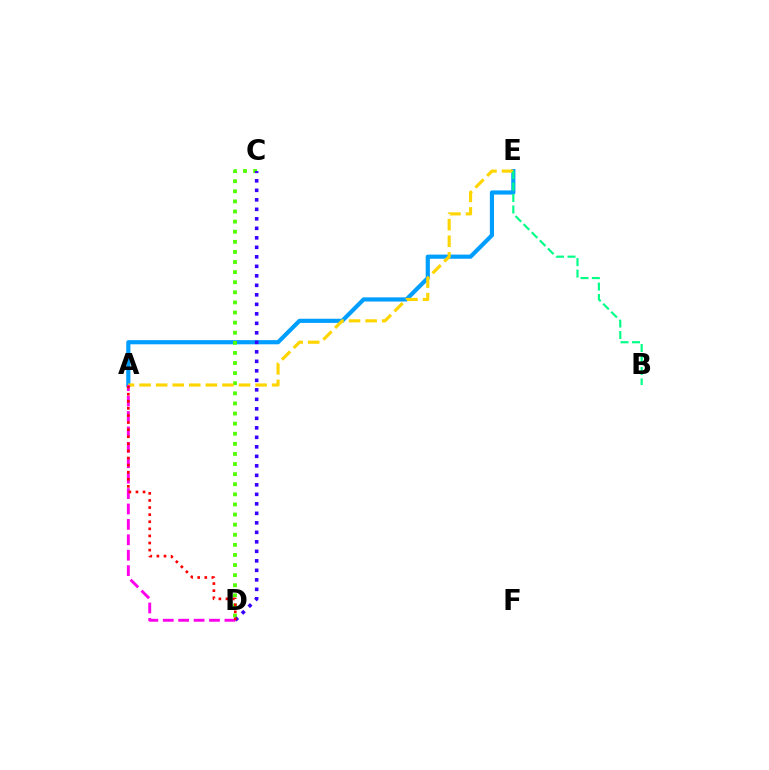{('A', 'E'): [{'color': '#009eff', 'line_style': 'solid', 'thickness': 2.99}, {'color': '#ffd500', 'line_style': 'dashed', 'thickness': 2.25}], ('C', 'D'): [{'color': '#4fff00', 'line_style': 'dotted', 'thickness': 2.74}, {'color': '#3700ff', 'line_style': 'dotted', 'thickness': 2.58}], ('B', 'E'): [{'color': '#00ff86', 'line_style': 'dashed', 'thickness': 1.56}], ('A', 'D'): [{'color': '#ff00ed', 'line_style': 'dashed', 'thickness': 2.09}, {'color': '#ff0000', 'line_style': 'dotted', 'thickness': 1.93}]}